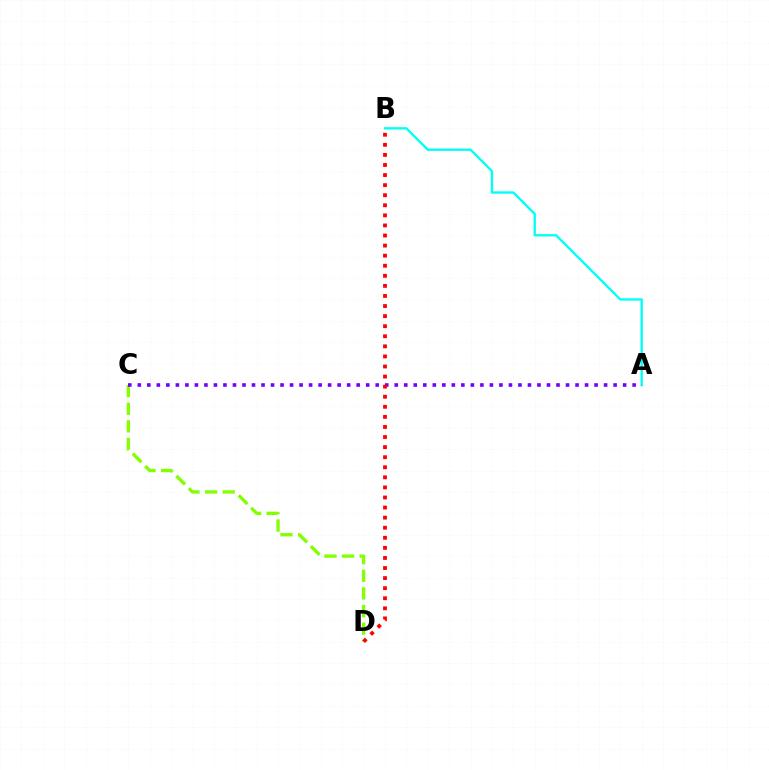{('A', 'B'): [{'color': '#00fff6', 'line_style': 'solid', 'thickness': 1.68}], ('C', 'D'): [{'color': '#84ff00', 'line_style': 'dashed', 'thickness': 2.39}], ('A', 'C'): [{'color': '#7200ff', 'line_style': 'dotted', 'thickness': 2.59}], ('B', 'D'): [{'color': '#ff0000', 'line_style': 'dotted', 'thickness': 2.74}]}